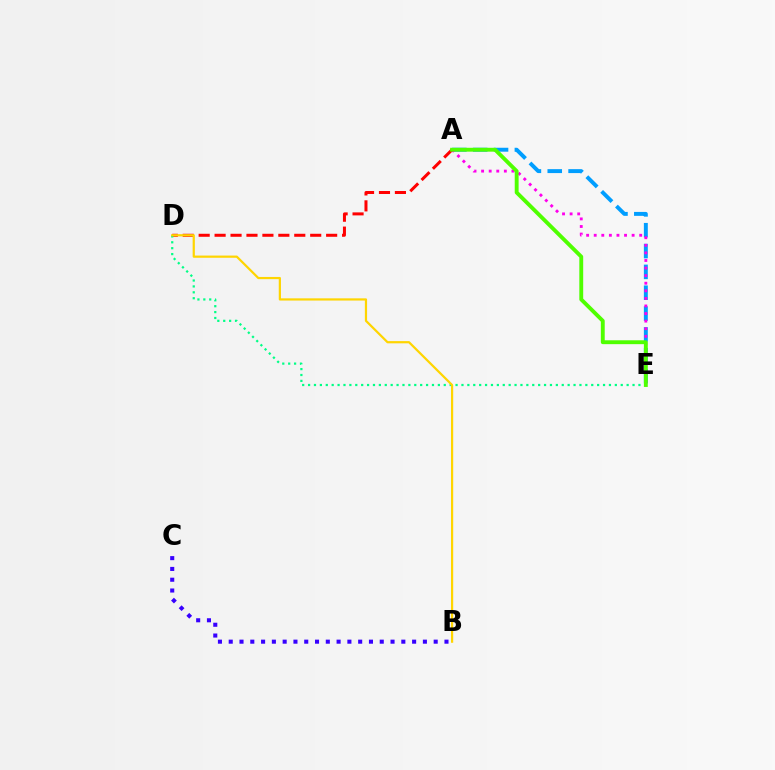{('B', 'C'): [{'color': '#3700ff', 'line_style': 'dotted', 'thickness': 2.93}], ('A', 'E'): [{'color': '#009eff', 'line_style': 'dashed', 'thickness': 2.83}, {'color': '#ff00ed', 'line_style': 'dotted', 'thickness': 2.06}, {'color': '#4fff00', 'line_style': 'solid', 'thickness': 2.79}], ('A', 'D'): [{'color': '#ff0000', 'line_style': 'dashed', 'thickness': 2.16}], ('D', 'E'): [{'color': '#00ff86', 'line_style': 'dotted', 'thickness': 1.6}], ('B', 'D'): [{'color': '#ffd500', 'line_style': 'solid', 'thickness': 1.59}]}